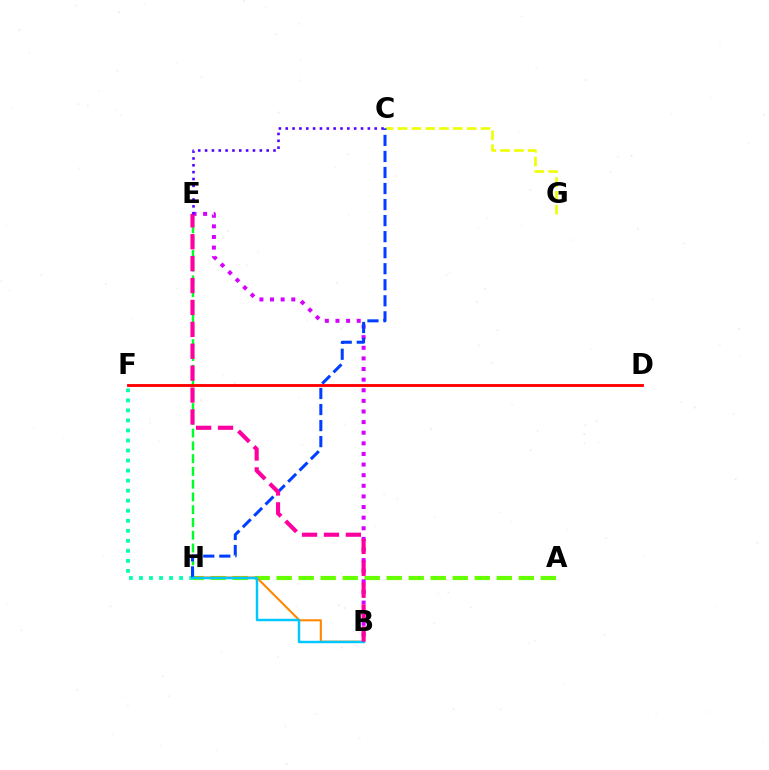{('C', 'G'): [{'color': '#eeff00', 'line_style': 'dashed', 'thickness': 1.88}], ('A', 'H'): [{'color': '#66ff00', 'line_style': 'dashed', 'thickness': 2.99}], ('F', 'H'): [{'color': '#00ffaf', 'line_style': 'dotted', 'thickness': 2.73}], ('E', 'H'): [{'color': '#00ff27', 'line_style': 'dashed', 'thickness': 1.73}], ('B', 'H'): [{'color': '#ff8800', 'line_style': 'solid', 'thickness': 1.51}, {'color': '#00c7ff', 'line_style': 'solid', 'thickness': 1.77}], ('B', 'E'): [{'color': '#d600ff', 'line_style': 'dotted', 'thickness': 2.88}, {'color': '#ff00a0', 'line_style': 'dashed', 'thickness': 2.98}], ('C', 'H'): [{'color': '#003fff', 'line_style': 'dashed', 'thickness': 2.18}], ('C', 'E'): [{'color': '#4f00ff', 'line_style': 'dotted', 'thickness': 1.86}], ('D', 'F'): [{'color': '#ff0000', 'line_style': 'solid', 'thickness': 2.06}]}